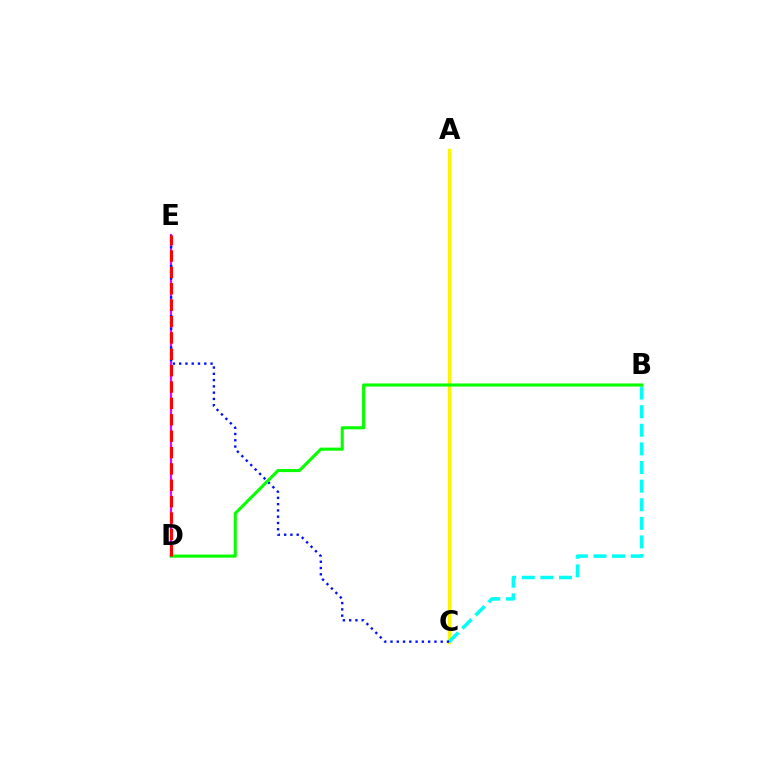{('D', 'E'): [{'color': '#ee00ff', 'line_style': 'solid', 'thickness': 1.55}, {'color': '#ff0000', 'line_style': 'dashed', 'thickness': 2.22}], ('A', 'C'): [{'color': '#fcf500', 'line_style': 'solid', 'thickness': 2.46}], ('B', 'C'): [{'color': '#00fff6', 'line_style': 'dashed', 'thickness': 2.53}], ('C', 'E'): [{'color': '#0010ff', 'line_style': 'dotted', 'thickness': 1.71}], ('B', 'D'): [{'color': '#08ff00', 'line_style': 'solid', 'thickness': 2.23}]}